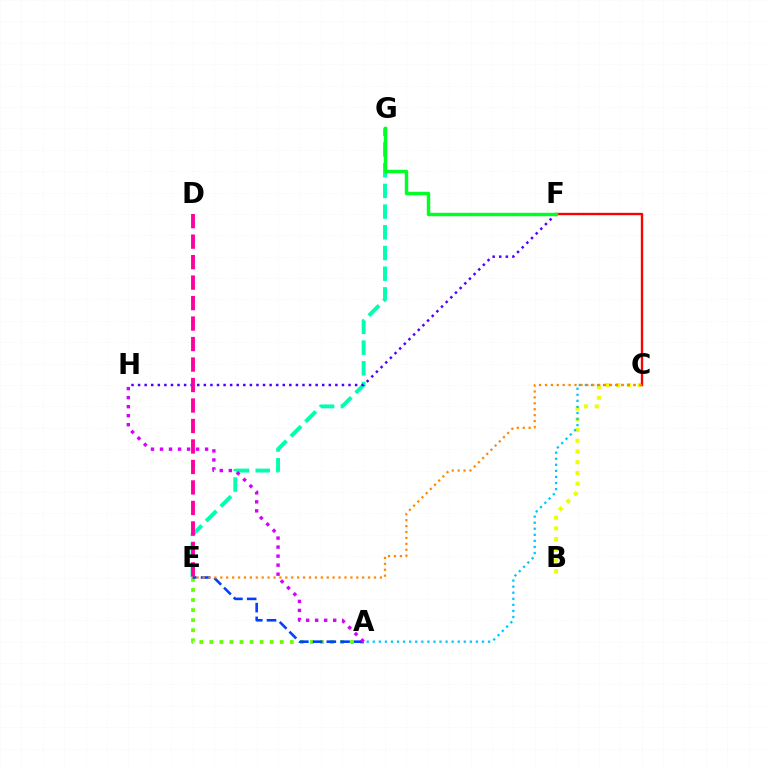{('E', 'G'): [{'color': '#00ffaf', 'line_style': 'dashed', 'thickness': 2.81}], ('B', 'C'): [{'color': '#eeff00', 'line_style': 'dotted', 'thickness': 2.91}], ('C', 'F'): [{'color': '#ff0000', 'line_style': 'solid', 'thickness': 1.69}], ('A', 'E'): [{'color': '#66ff00', 'line_style': 'dotted', 'thickness': 2.73}, {'color': '#003fff', 'line_style': 'dashed', 'thickness': 1.87}], ('A', 'C'): [{'color': '#00c7ff', 'line_style': 'dotted', 'thickness': 1.65}], ('F', 'H'): [{'color': '#4f00ff', 'line_style': 'dotted', 'thickness': 1.79}], ('D', 'E'): [{'color': '#ff00a0', 'line_style': 'dashed', 'thickness': 2.78}], ('F', 'G'): [{'color': '#00ff27', 'line_style': 'solid', 'thickness': 2.48}], ('C', 'E'): [{'color': '#ff8800', 'line_style': 'dotted', 'thickness': 1.61}], ('A', 'H'): [{'color': '#d600ff', 'line_style': 'dotted', 'thickness': 2.45}]}